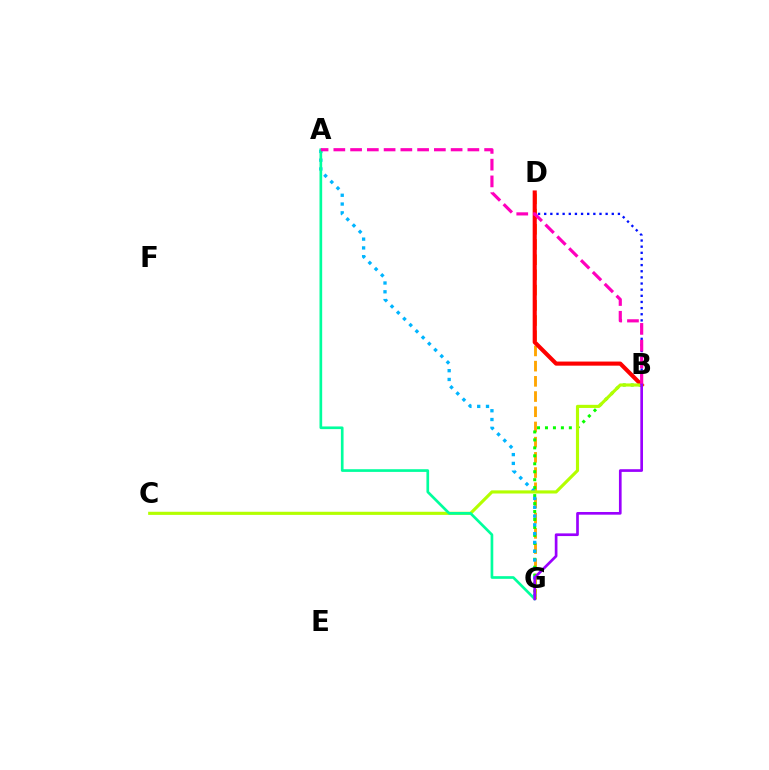{('D', 'G'): [{'color': '#ffa500', 'line_style': 'dashed', 'thickness': 2.07}], ('B', 'G'): [{'color': '#08ff00', 'line_style': 'dotted', 'thickness': 2.16}, {'color': '#9b00ff', 'line_style': 'solid', 'thickness': 1.93}], ('B', 'D'): [{'color': '#0010ff', 'line_style': 'dotted', 'thickness': 1.67}, {'color': '#ff0000', 'line_style': 'solid', 'thickness': 2.96}], ('A', 'G'): [{'color': '#00b5ff', 'line_style': 'dotted', 'thickness': 2.39}, {'color': '#00ff9d', 'line_style': 'solid', 'thickness': 1.93}], ('B', 'C'): [{'color': '#b3ff00', 'line_style': 'solid', 'thickness': 2.26}], ('A', 'B'): [{'color': '#ff00bd', 'line_style': 'dashed', 'thickness': 2.28}]}